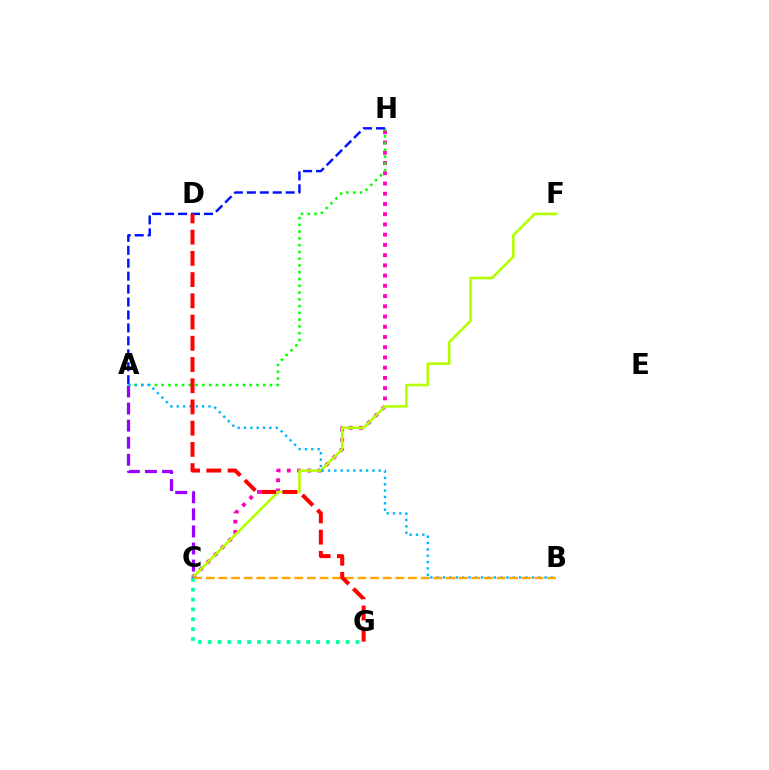{('C', 'H'): [{'color': '#ff00bd', 'line_style': 'dotted', 'thickness': 2.78}], ('C', 'F'): [{'color': '#b3ff00', 'line_style': 'solid', 'thickness': 1.87}], ('A', 'H'): [{'color': '#08ff00', 'line_style': 'dotted', 'thickness': 1.84}, {'color': '#0010ff', 'line_style': 'dashed', 'thickness': 1.76}], ('A', 'C'): [{'color': '#9b00ff', 'line_style': 'dashed', 'thickness': 2.32}], ('A', 'B'): [{'color': '#00b5ff', 'line_style': 'dotted', 'thickness': 1.72}], ('B', 'C'): [{'color': '#ffa500', 'line_style': 'dashed', 'thickness': 1.72}], ('D', 'G'): [{'color': '#ff0000', 'line_style': 'dashed', 'thickness': 2.88}], ('C', 'G'): [{'color': '#00ff9d', 'line_style': 'dotted', 'thickness': 2.68}]}